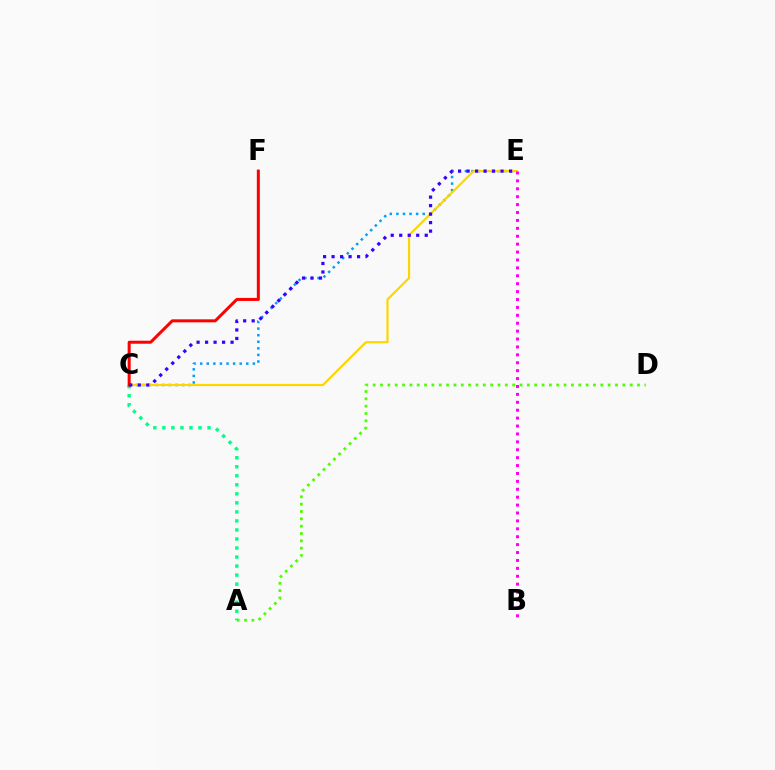{('C', 'E'): [{'color': '#009eff', 'line_style': 'dotted', 'thickness': 1.79}, {'color': '#ffd500', 'line_style': 'solid', 'thickness': 1.59}, {'color': '#3700ff', 'line_style': 'dotted', 'thickness': 2.31}], ('A', 'D'): [{'color': '#4fff00', 'line_style': 'dotted', 'thickness': 2.0}], ('A', 'C'): [{'color': '#00ff86', 'line_style': 'dotted', 'thickness': 2.45}], ('B', 'E'): [{'color': '#ff00ed', 'line_style': 'dotted', 'thickness': 2.15}], ('C', 'F'): [{'color': '#ff0000', 'line_style': 'solid', 'thickness': 2.17}]}